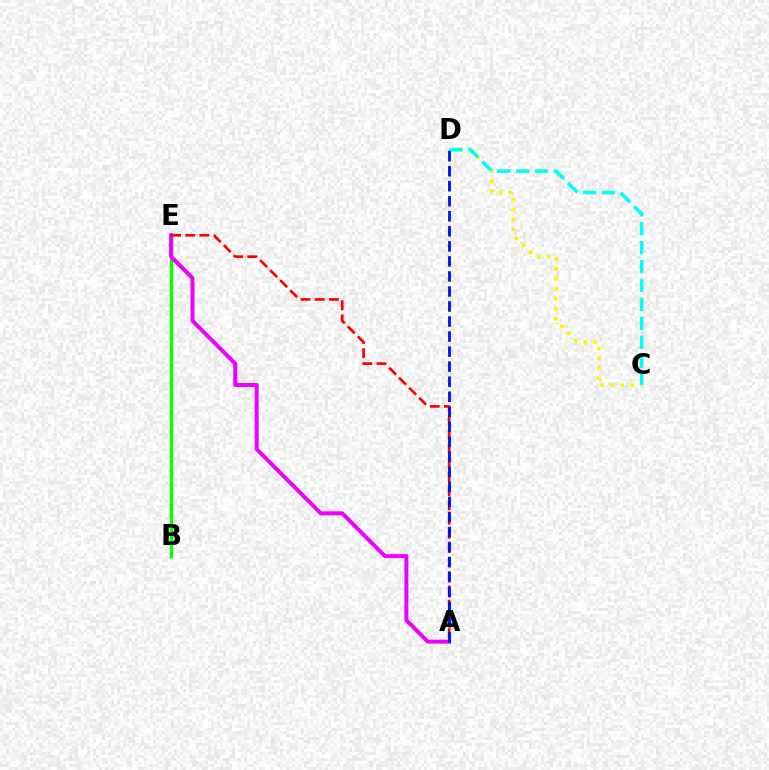{('B', 'E'): [{'color': '#08ff00', 'line_style': 'solid', 'thickness': 2.39}], ('A', 'E'): [{'color': '#ee00ff', 'line_style': 'solid', 'thickness': 2.87}, {'color': '#ff0000', 'line_style': 'dashed', 'thickness': 1.93}], ('C', 'D'): [{'color': '#fcf500', 'line_style': 'dotted', 'thickness': 2.71}, {'color': '#00fff6', 'line_style': 'dashed', 'thickness': 2.57}], ('A', 'D'): [{'color': '#0010ff', 'line_style': 'dashed', 'thickness': 2.04}]}